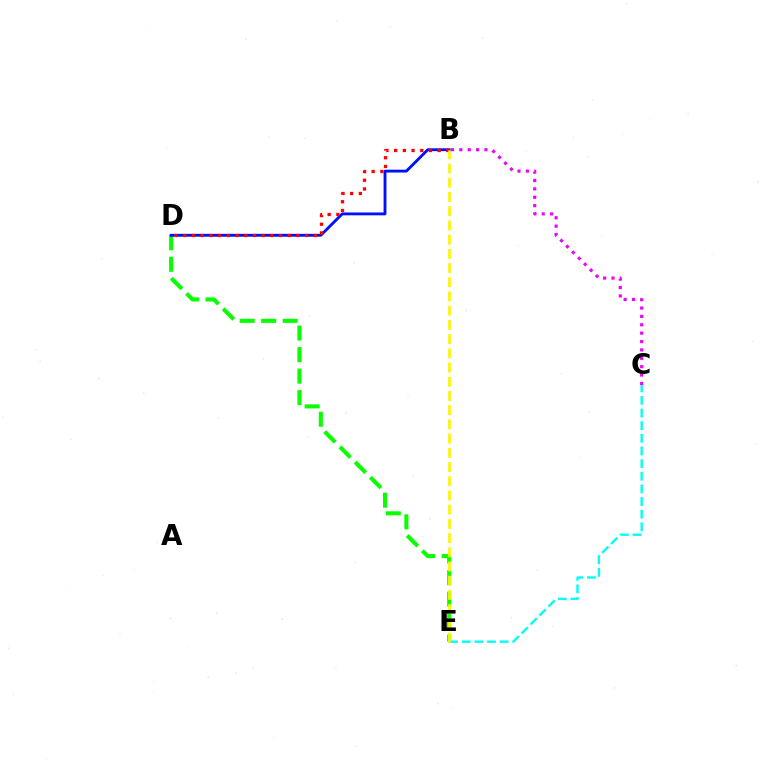{('B', 'C'): [{'color': '#ee00ff', 'line_style': 'dotted', 'thickness': 2.28}], ('D', 'E'): [{'color': '#08ff00', 'line_style': 'dashed', 'thickness': 2.92}], ('C', 'E'): [{'color': '#00fff6', 'line_style': 'dashed', 'thickness': 1.72}], ('B', 'D'): [{'color': '#0010ff', 'line_style': 'solid', 'thickness': 2.06}, {'color': '#ff0000', 'line_style': 'dotted', 'thickness': 2.36}], ('B', 'E'): [{'color': '#fcf500', 'line_style': 'dashed', 'thickness': 1.93}]}